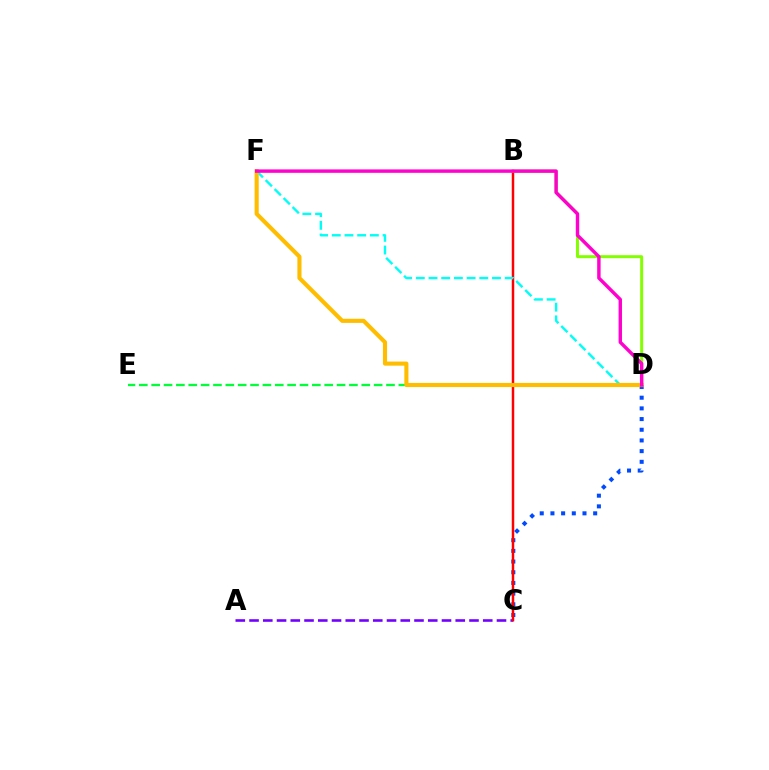{('C', 'D'): [{'color': '#004bff', 'line_style': 'dotted', 'thickness': 2.9}], ('A', 'C'): [{'color': '#7200ff', 'line_style': 'dashed', 'thickness': 1.87}], ('B', 'C'): [{'color': '#ff0000', 'line_style': 'solid', 'thickness': 1.78}], ('B', 'D'): [{'color': '#84ff00', 'line_style': 'solid', 'thickness': 2.15}], ('D', 'E'): [{'color': '#00ff39', 'line_style': 'dashed', 'thickness': 1.68}], ('D', 'F'): [{'color': '#00fff6', 'line_style': 'dashed', 'thickness': 1.72}, {'color': '#ffbd00', 'line_style': 'solid', 'thickness': 2.96}, {'color': '#ff00cf', 'line_style': 'solid', 'thickness': 2.46}]}